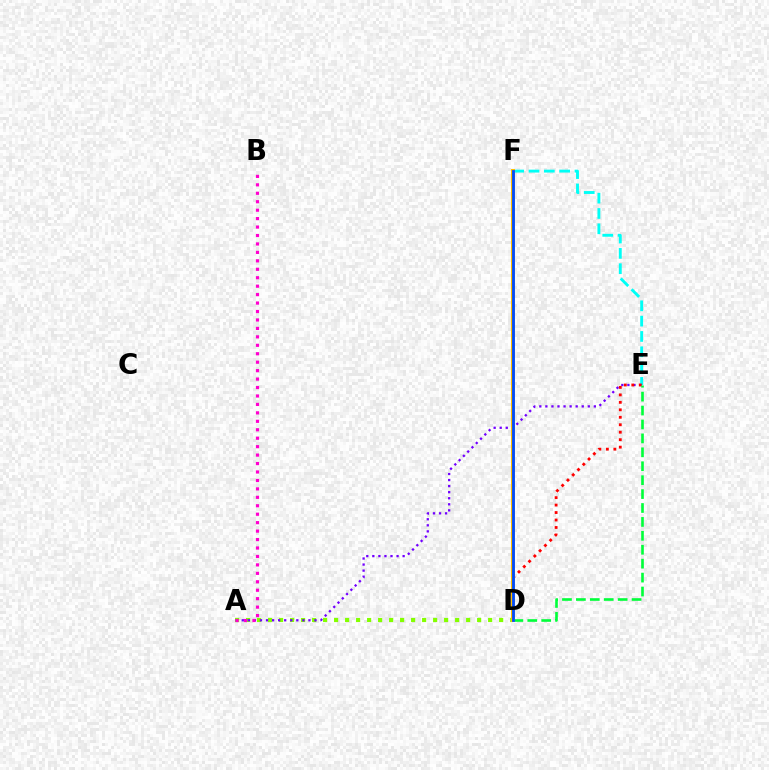{('A', 'D'): [{'color': '#84ff00', 'line_style': 'dotted', 'thickness': 2.99}], ('E', 'F'): [{'color': '#00fff6', 'line_style': 'dashed', 'thickness': 2.08}], ('A', 'E'): [{'color': '#7200ff', 'line_style': 'dotted', 'thickness': 1.65}], ('D', 'E'): [{'color': '#ff0000', 'line_style': 'dotted', 'thickness': 2.03}, {'color': '#00ff39', 'line_style': 'dashed', 'thickness': 1.89}], ('A', 'B'): [{'color': '#ff00cf', 'line_style': 'dotted', 'thickness': 2.29}], ('D', 'F'): [{'color': '#ffbd00', 'line_style': 'solid', 'thickness': 2.88}, {'color': '#004bff', 'line_style': 'solid', 'thickness': 2.01}]}